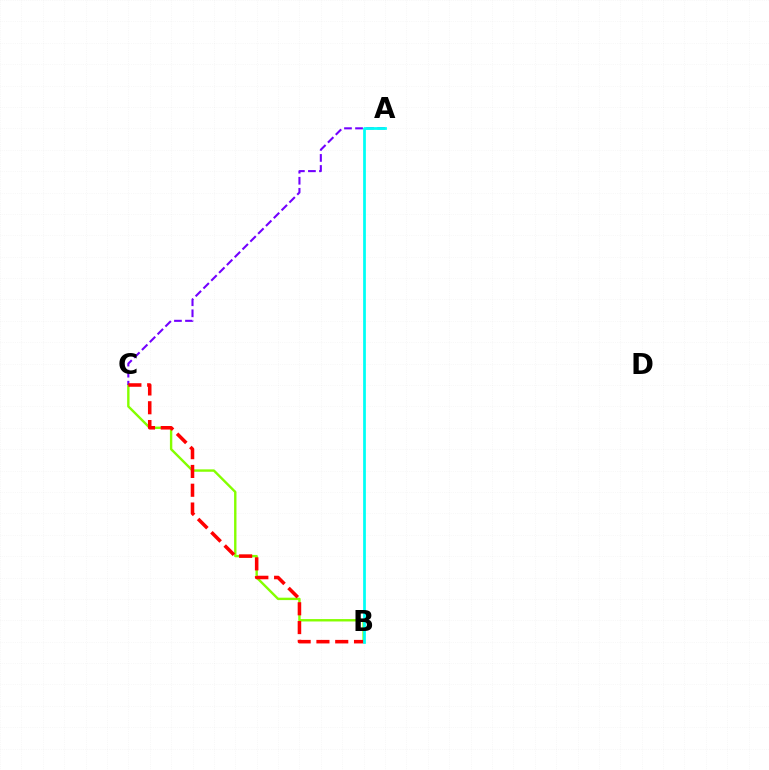{('B', 'C'): [{'color': '#84ff00', 'line_style': 'solid', 'thickness': 1.72}, {'color': '#ff0000', 'line_style': 'dashed', 'thickness': 2.55}], ('A', 'C'): [{'color': '#7200ff', 'line_style': 'dashed', 'thickness': 1.5}], ('A', 'B'): [{'color': '#00fff6', 'line_style': 'solid', 'thickness': 1.97}]}